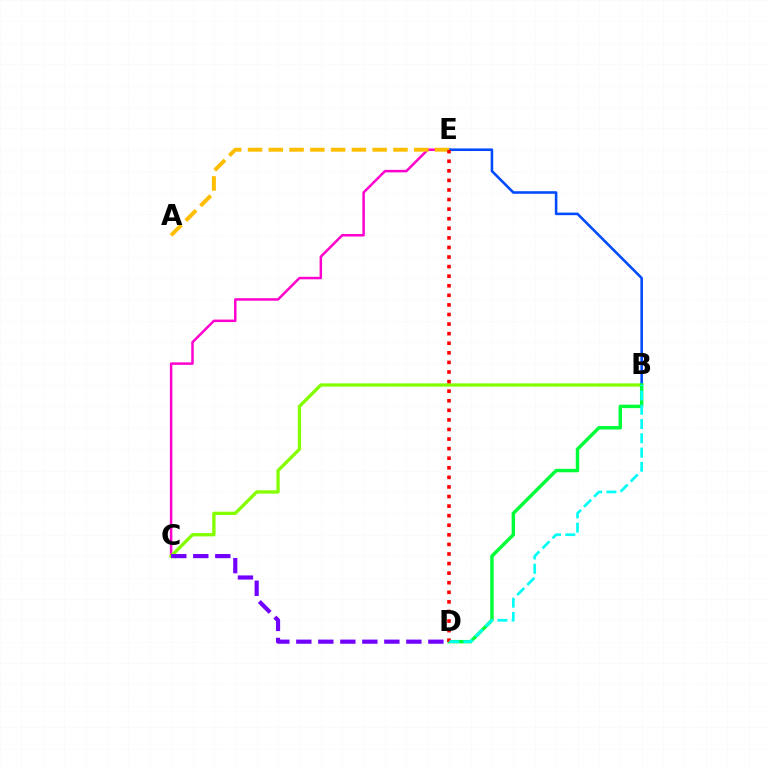{('C', 'E'): [{'color': '#ff00cf', 'line_style': 'solid', 'thickness': 1.8}], ('B', 'C'): [{'color': '#84ff00', 'line_style': 'solid', 'thickness': 2.38}], ('B', 'E'): [{'color': '#004bff', 'line_style': 'solid', 'thickness': 1.86}], ('A', 'E'): [{'color': '#ffbd00', 'line_style': 'dashed', 'thickness': 2.82}], ('B', 'D'): [{'color': '#00ff39', 'line_style': 'solid', 'thickness': 2.48}, {'color': '#00fff6', 'line_style': 'dashed', 'thickness': 1.94}], ('C', 'D'): [{'color': '#7200ff', 'line_style': 'dashed', 'thickness': 2.99}], ('D', 'E'): [{'color': '#ff0000', 'line_style': 'dotted', 'thickness': 2.6}]}